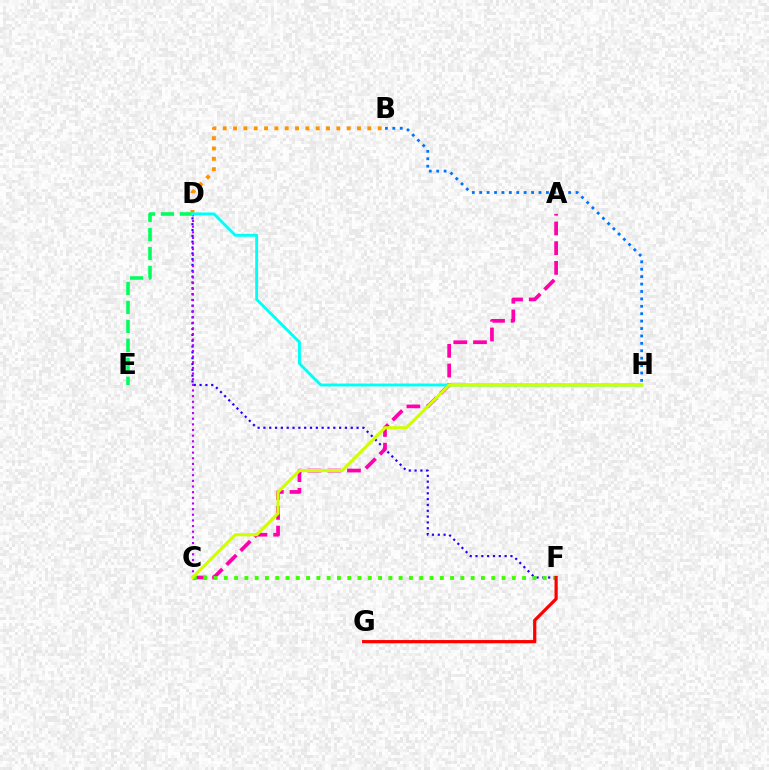{('B', 'D'): [{'color': '#ff9400', 'line_style': 'dotted', 'thickness': 2.81}], ('B', 'H'): [{'color': '#0074ff', 'line_style': 'dotted', 'thickness': 2.01}], ('D', 'F'): [{'color': '#2500ff', 'line_style': 'dotted', 'thickness': 1.58}], ('A', 'C'): [{'color': '#ff00ac', 'line_style': 'dashed', 'thickness': 2.68}], ('C', 'F'): [{'color': '#3dff00', 'line_style': 'dotted', 'thickness': 2.79}], ('F', 'G'): [{'color': '#ff0000', 'line_style': 'solid', 'thickness': 2.32}], ('C', 'D'): [{'color': '#b900ff', 'line_style': 'dotted', 'thickness': 1.54}], ('D', 'E'): [{'color': '#00ff5c', 'line_style': 'dashed', 'thickness': 2.58}], ('D', 'H'): [{'color': '#00fff6', 'line_style': 'solid', 'thickness': 2.09}], ('C', 'H'): [{'color': '#d1ff00', 'line_style': 'solid', 'thickness': 2.26}]}